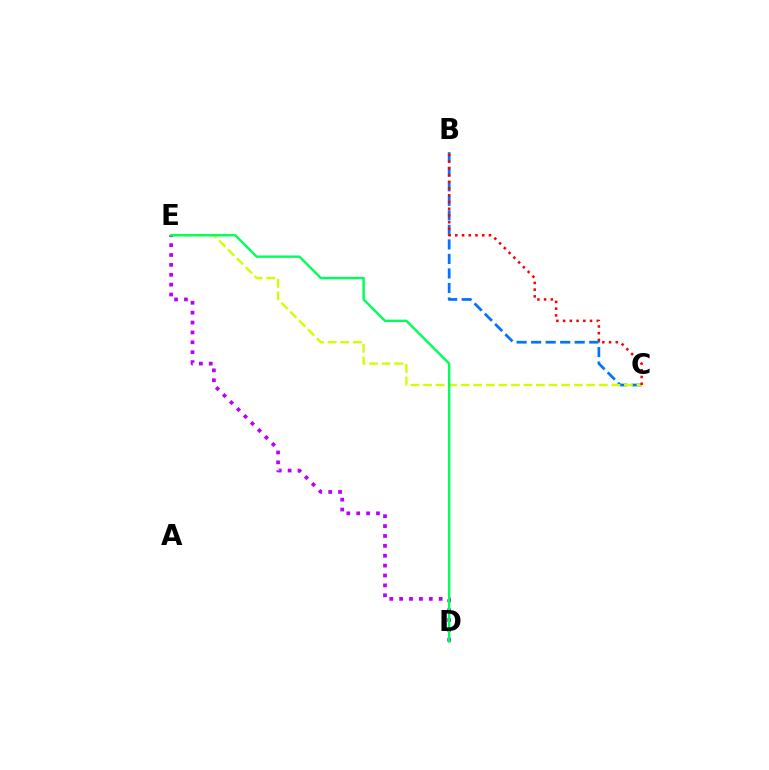{('B', 'C'): [{'color': '#0074ff', 'line_style': 'dashed', 'thickness': 1.97}, {'color': '#ff0000', 'line_style': 'dotted', 'thickness': 1.83}], ('C', 'E'): [{'color': '#d1ff00', 'line_style': 'dashed', 'thickness': 1.71}], ('D', 'E'): [{'color': '#b900ff', 'line_style': 'dotted', 'thickness': 2.69}, {'color': '#00ff5c', 'line_style': 'solid', 'thickness': 1.73}]}